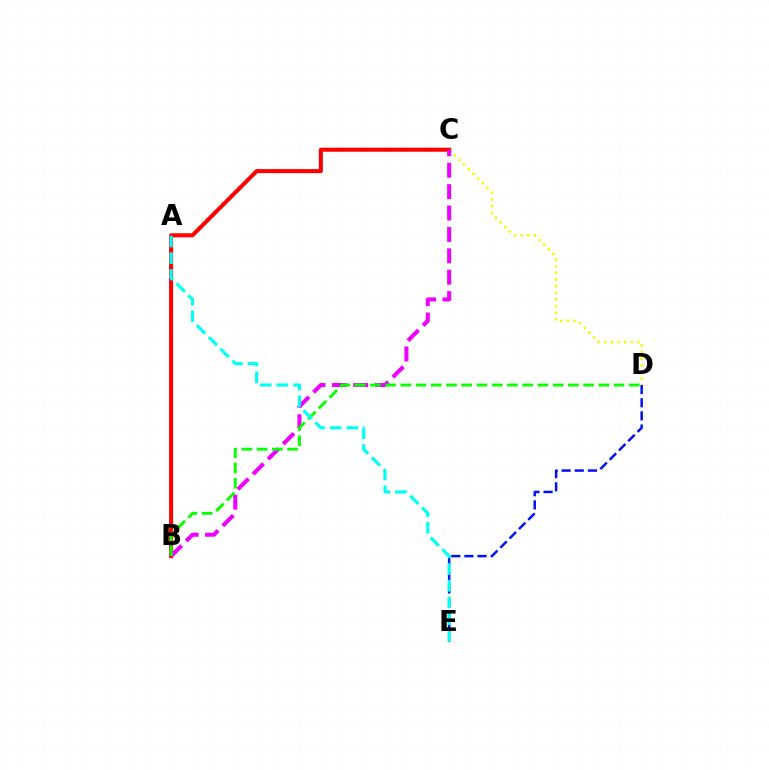{('D', 'E'): [{'color': '#0010ff', 'line_style': 'dashed', 'thickness': 1.79}], ('C', 'D'): [{'color': '#fcf500', 'line_style': 'dotted', 'thickness': 1.8}], ('B', 'C'): [{'color': '#ff0000', 'line_style': 'solid', 'thickness': 2.91}, {'color': '#ee00ff', 'line_style': 'dashed', 'thickness': 2.91}], ('B', 'D'): [{'color': '#08ff00', 'line_style': 'dashed', 'thickness': 2.07}], ('A', 'E'): [{'color': '#00fff6', 'line_style': 'dashed', 'thickness': 2.27}]}